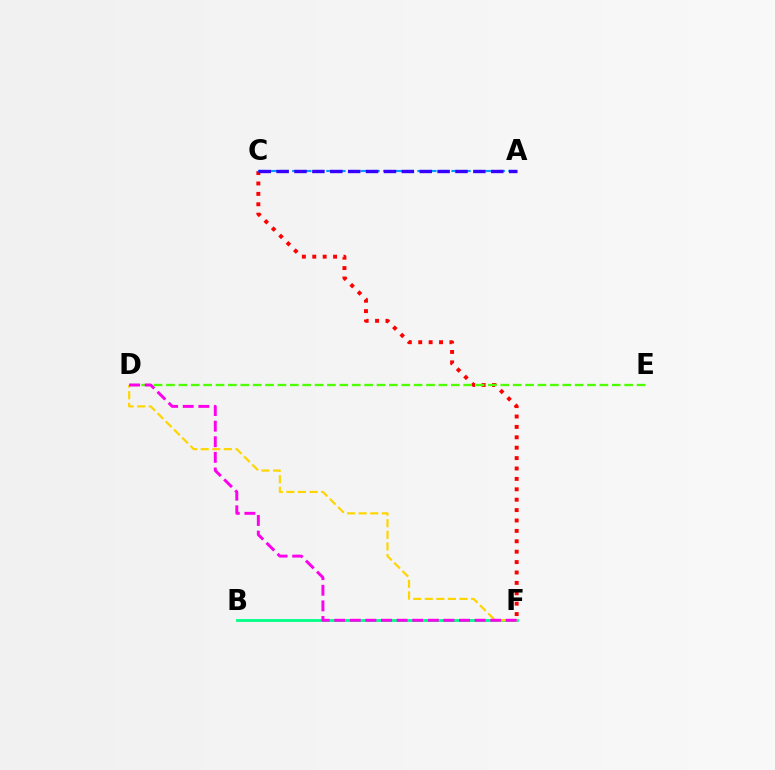{('C', 'F'): [{'color': '#ff0000', 'line_style': 'dotted', 'thickness': 2.83}], ('B', 'F'): [{'color': '#00ff86', 'line_style': 'solid', 'thickness': 2.02}], ('D', 'E'): [{'color': '#4fff00', 'line_style': 'dashed', 'thickness': 1.68}], ('D', 'F'): [{'color': '#ffd500', 'line_style': 'dashed', 'thickness': 1.57}, {'color': '#ff00ed', 'line_style': 'dashed', 'thickness': 2.12}], ('A', 'C'): [{'color': '#009eff', 'line_style': 'dashed', 'thickness': 1.55}, {'color': '#3700ff', 'line_style': 'dashed', 'thickness': 2.43}]}